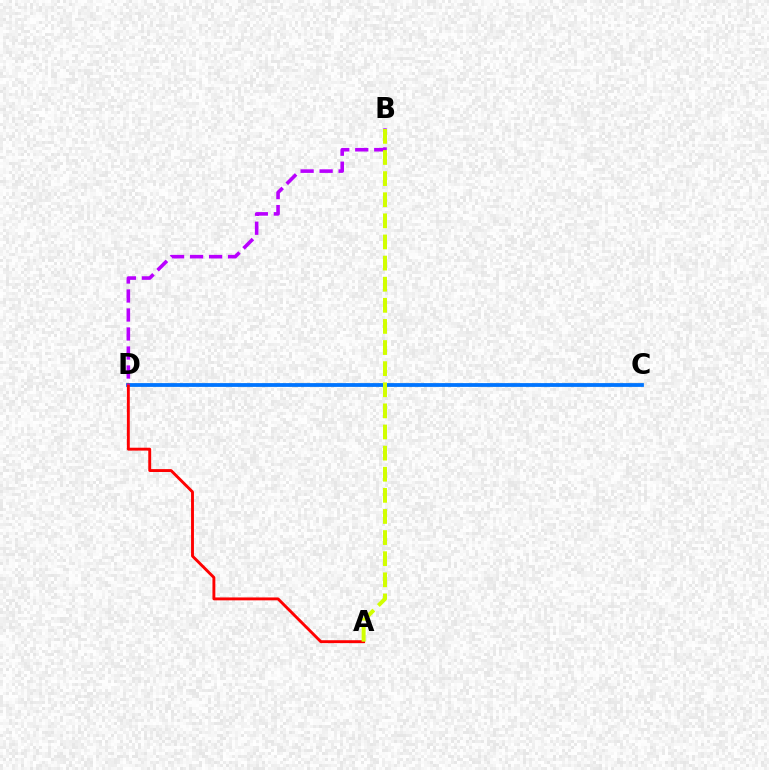{('C', 'D'): [{'color': '#00ff5c', 'line_style': 'dotted', 'thickness': 1.74}, {'color': '#0074ff', 'line_style': 'solid', 'thickness': 2.72}], ('A', 'D'): [{'color': '#ff0000', 'line_style': 'solid', 'thickness': 2.08}], ('B', 'D'): [{'color': '#b900ff', 'line_style': 'dashed', 'thickness': 2.58}], ('A', 'B'): [{'color': '#d1ff00', 'line_style': 'dashed', 'thickness': 2.87}]}